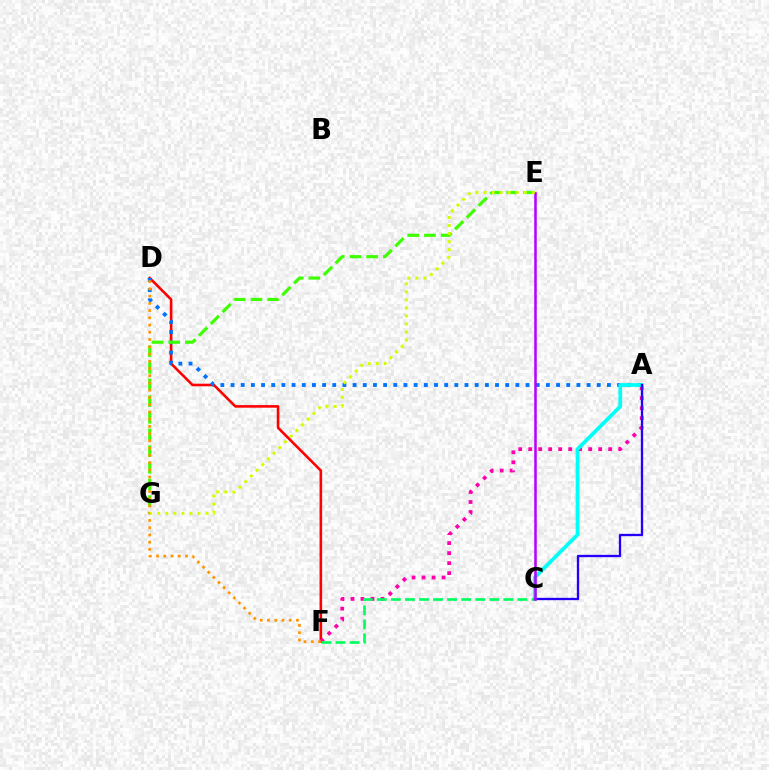{('D', 'F'): [{'color': '#ff0000', 'line_style': 'solid', 'thickness': 1.86}, {'color': '#ff9400', 'line_style': 'dotted', 'thickness': 1.97}], ('A', 'D'): [{'color': '#0074ff', 'line_style': 'dotted', 'thickness': 2.76}], ('A', 'F'): [{'color': '#ff00ac', 'line_style': 'dotted', 'thickness': 2.72}], ('A', 'C'): [{'color': '#00fff6', 'line_style': 'solid', 'thickness': 2.67}, {'color': '#2500ff', 'line_style': 'solid', 'thickness': 1.68}], ('C', 'F'): [{'color': '#00ff5c', 'line_style': 'dashed', 'thickness': 1.91}], ('E', 'G'): [{'color': '#3dff00', 'line_style': 'dashed', 'thickness': 2.26}, {'color': '#d1ff00', 'line_style': 'dotted', 'thickness': 2.18}], ('C', 'E'): [{'color': '#b900ff', 'line_style': 'solid', 'thickness': 1.83}]}